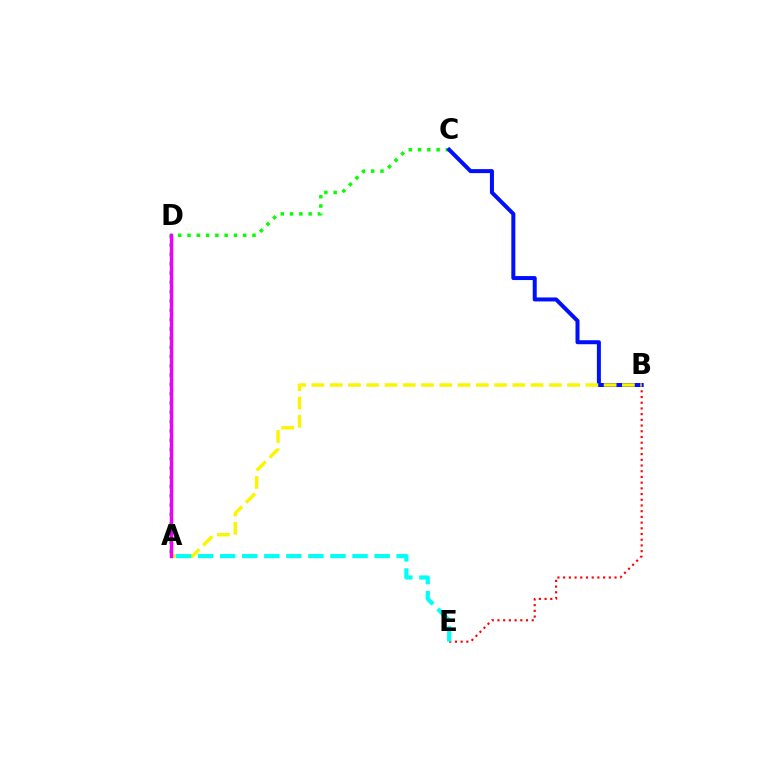{('B', 'E'): [{'color': '#ff0000', 'line_style': 'dotted', 'thickness': 1.55}], ('A', 'C'): [{'color': '#08ff00', 'line_style': 'dotted', 'thickness': 2.52}], ('B', 'C'): [{'color': '#0010ff', 'line_style': 'solid', 'thickness': 2.88}], ('A', 'B'): [{'color': '#fcf500', 'line_style': 'dashed', 'thickness': 2.48}], ('A', 'D'): [{'color': '#ee00ff', 'line_style': 'solid', 'thickness': 2.48}], ('A', 'E'): [{'color': '#00fff6', 'line_style': 'dashed', 'thickness': 3.0}]}